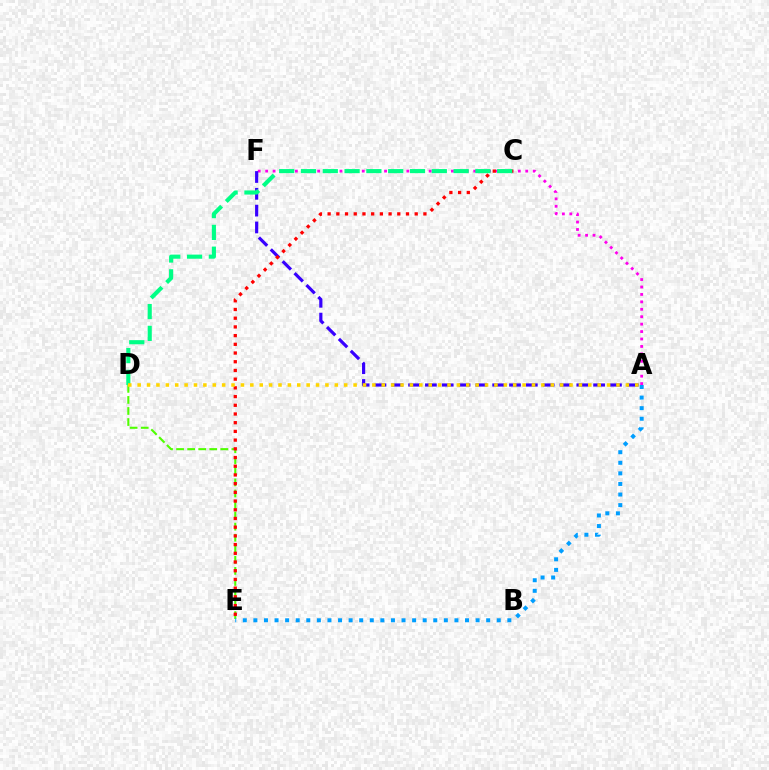{('A', 'F'): [{'color': '#ff00ed', 'line_style': 'dotted', 'thickness': 2.02}, {'color': '#3700ff', 'line_style': 'dashed', 'thickness': 2.29}], ('D', 'E'): [{'color': '#4fff00', 'line_style': 'dashed', 'thickness': 1.5}], ('C', 'E'): [{'color': '#ff0000', 'line_style': 'dotted', 'thickness': 2.37}], ('C', 'D'): [{'color': '#00ff86', 'line_style': 'dashed', 'thickness': 2.96}], ('A', 'D'): [{'color': '#ffd500', 'line_style': 'dotted', 'thickness': 2.55}], ('A', 'E'): [{'color': '#009eff', 'line_style': 'dotted', 'thickness': 2.87}]}